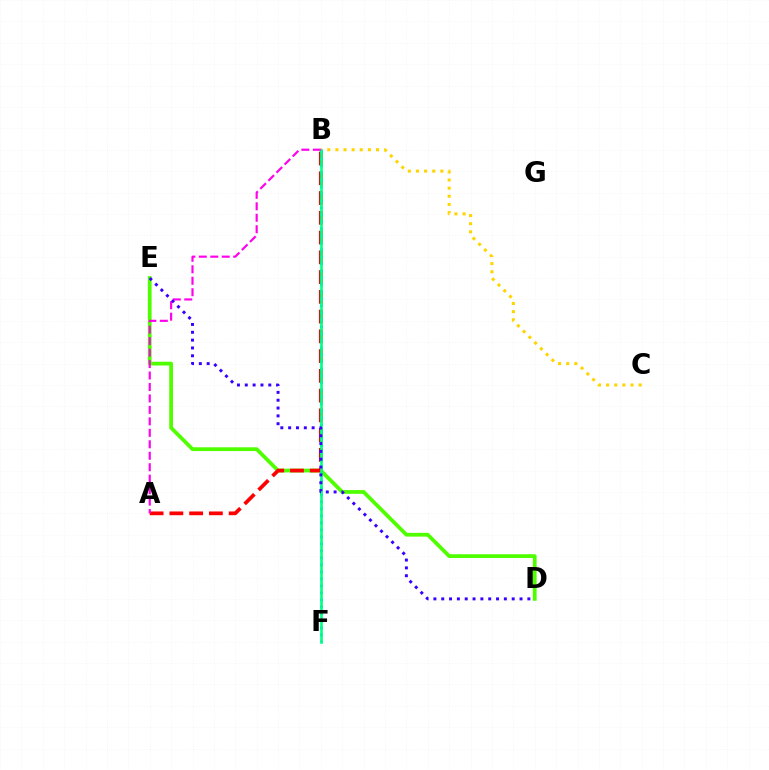{('D', 'E'): [{'color': '#4fff00', 'line_style': 'solid', 'thickness': 2.71}, {'color': '#3700ff', 'line_style': 'dotted', 'thickness': 2.13}], ('B', 'C'): [{'color': '#ffd500', 'line_style': 'dotted', 'thickness': 2.21}], ('A', 'B'): [{'color': '#ff0000', 'line_style': 'dashed', 'thickness': 2.68}, {'color': '#ff00ed', 'line_style': 'dashed', 'thickness': 1.56}], ('B', 'F'): [{'color': '#009eff', 'line_style': 'dotted', 'thickness': 1.9}, {'color': '#00ff86', 'line_style': 'solid', 'thickness': 1.9}]}